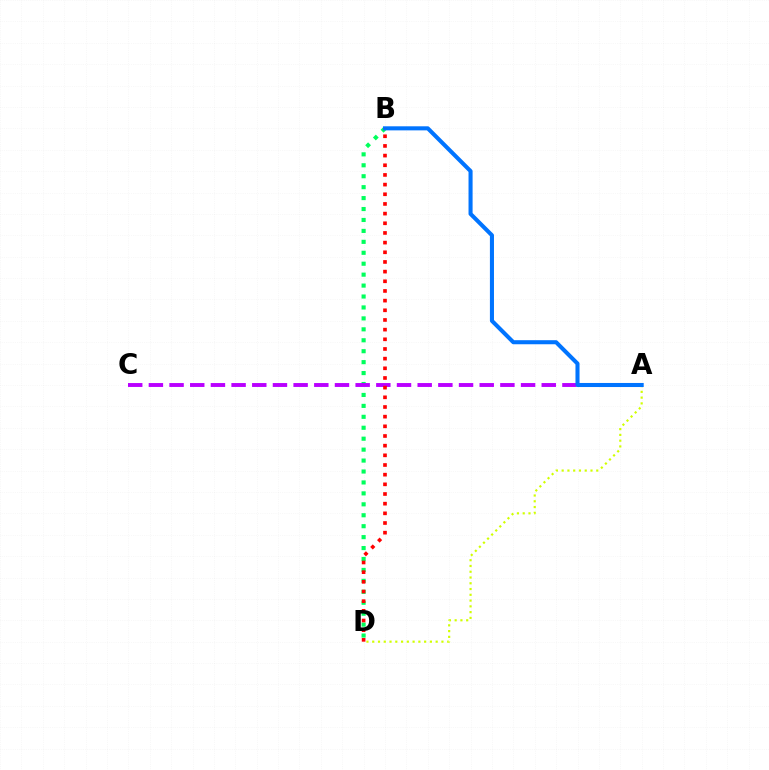{('A', 'D'): [{'color': '#d1ff00', 'line_style': 'dotted', 'thickness': 1.57}], ('B', 'D'): [{'color': '#00ff5c', 'line_style': 'dotted', 'thickness': 2.97}, {'color': '#ff0000', 'line_style': 'dotted', 'thickness': 2.63}], ('A', 'C'): [{'color': '#b900ff', 'line_style': 'dashed', 'thickness': 2.81}], ('A', 'B'): [{'color': '#0074ff', 'line_style': 'solid', 'thickness': 2.93}]}